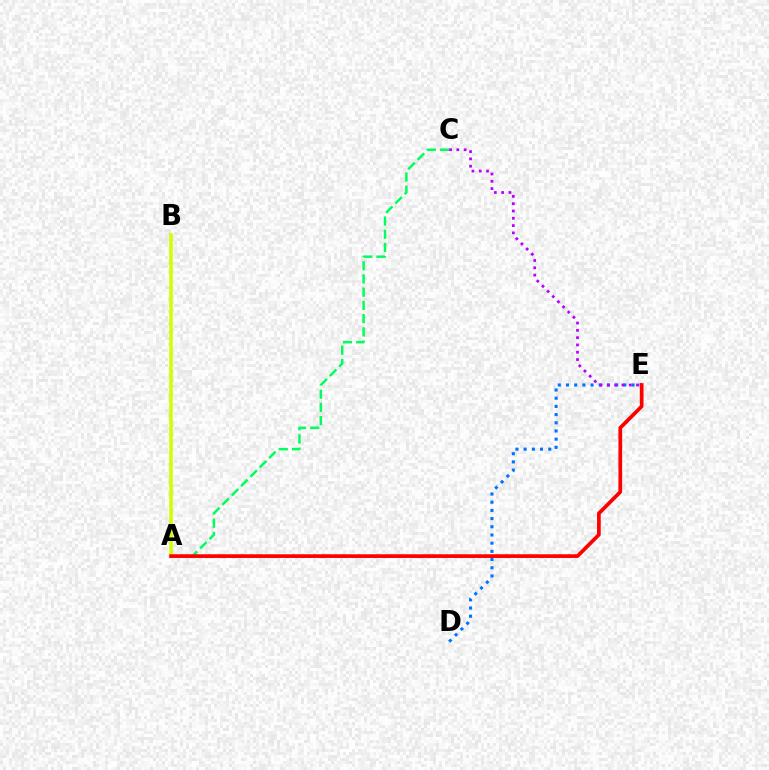{('A', 'C'): [{'color': '#00ff5c', 'line_style': 'dashed', 'thickness': 1.8}], ('D', 'E'): [{'color': '#0074ff', 'line_style': 'dotted', 'thickness': 2.23}], ('C', 'E'): [{'color': '#b900ff', 'line_style': 'dotted', 'thickness': 1.98}], ('A', 'B'): [{'color': '#d1ff00', 'line_style': 'solid', 'thickness': 2.56}], ('A', 'E'): [{'color': '#ff0000', 'line_style': 'solid', 'thickness': 2.68}]}